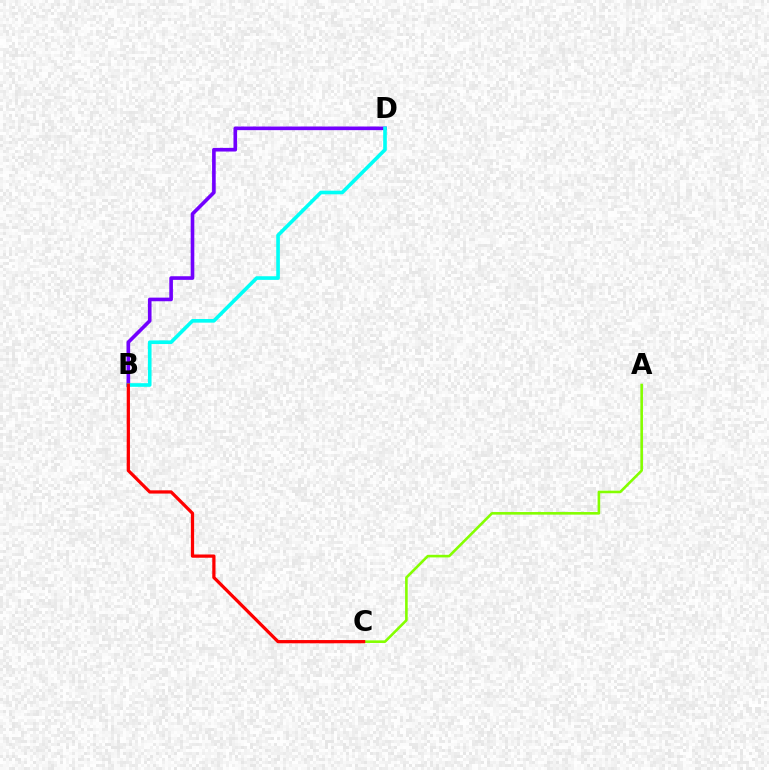{('B', 'D'): [{'color': '#7200ff', 'line_style': 'solid', 'thickness': 2.61}, {'color': '#00fff6', 'line_style': 'solid', 'thickness': 2.61}], ('A', 'C'): [{'color': '#84ff00', 'line_style': 'solid', 'thickness': 1.87}], ('B', 'C'): [{'color': '#ff0000', 'line_style': 'solid', 'thickness': 2.34}]}